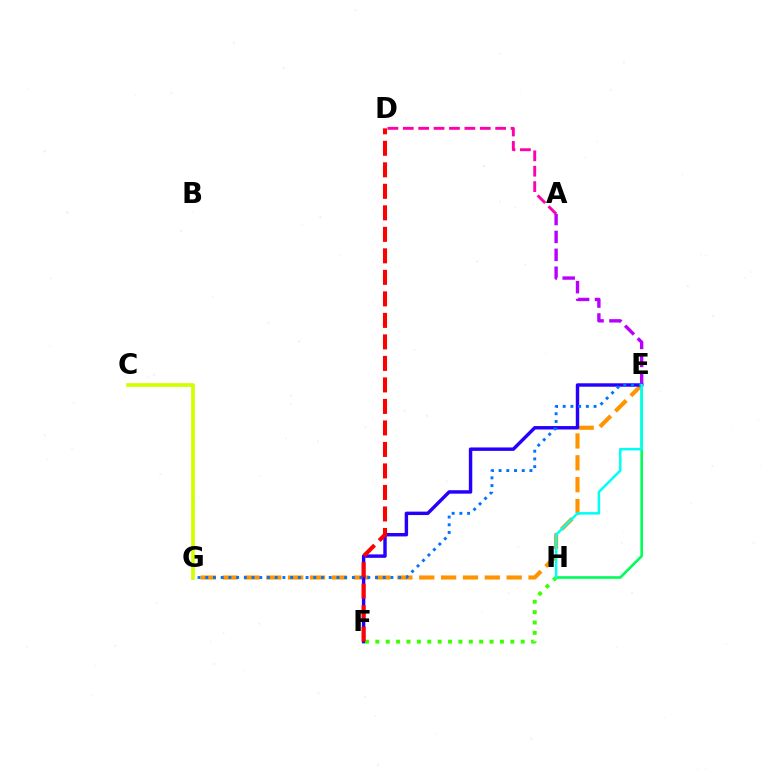{('A', 'D'): [{'color': '#ff00ac', 'line_style': 'dashed', 'thickness': 2.09}], ('E', 'H'): [{'color': '#00ff5c', 'line_style': 'solid', 'thickness': 1.91}, {'color': '#00fff6', 'line_style': 'solid', 'thickness': 1.8}], ('A', 'E'): [{'color': '#b900ff', 'line_style': 'dashed', 'thickness': 2.43}], ('E', 'G'): [{'color': '#ff9400', 'line_style': 'dashed', 'thickness': 2.97}, {'color': '#0074ff', 'line_style': 'dotted', 'thickness': 2.1}], ('E', 'F'): [{'color': '#2500ff', 'line_style': 'solid', 'thickness': 2.47}], ('F', 'H'): [{'color': '#3dff00', 'line_style': 'dotted', 'thickness': 2.82}], ('D', 'F'): [{'color': '#ff0000', 'line_style': 'dashed', 'thickness': 2.92}], ('C', 'G'): [{'color': '#d1ff00', 'line_style': 'solid', 'thickness': 2.68}]}